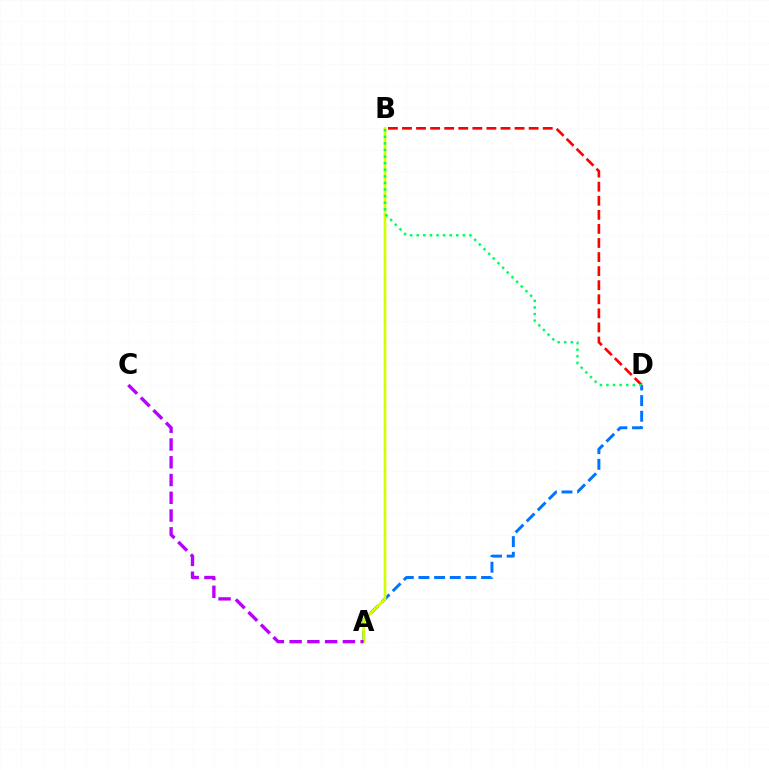{('A', 'D'): [{'color': '#0074ff', 'line_style': 'dashed', 'thickness': 2.13}], ('B', 'D'): [{'color': '#ff0000', 'line_style': 'dashed', 'thickness': 1.91}, {'color': '#00ff5c', 'line_style': 'dotted', 'thickness': 1.79}], ('A', 'B'): [{'color': '#d1ff00', 'line_style': 'solid', 'thickness': 1.94}], ('A', 'C'): [{'color': '#b900ff', 'line_style': 'dashed', 'thickness': 2.41}]}